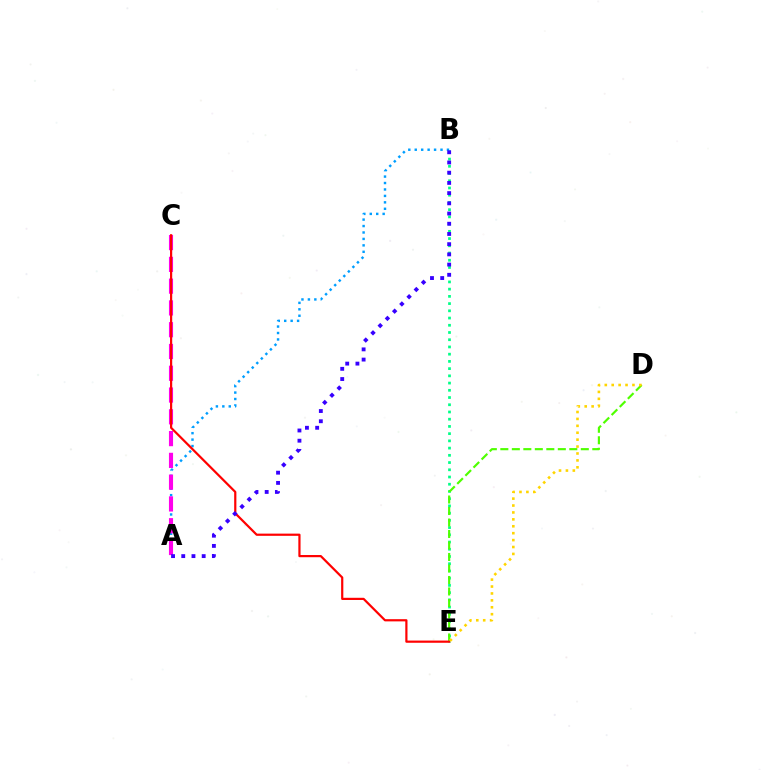{('B', 'E'): [{'color': '#00ff86', 'line_style': 'dotted', 'thickness': 1.96}], ('A', 'B'): [{'color': '#009eff', 'line_style': 'dotted', 'thickness': 1.75}, {'color': '#3700ff', 'line_style': 'dotted', 'thickness': 2.77}], ('A', 'C'): [{'color': '#ff00ed', 'line_style': 'dashed', 'thickness': 2.96}], ('D', 'E'): [{'color': '#4fff00', 'line_style': 'dashed', 'thickness': 1.56}, {'color': '#ffd500', 'line_style': 'dotted', 'thickness': 1.88}], ('C', 'E'): [{'color': '#ff0000', 'line_style': 'solid', 'thickness': 1.59}]}